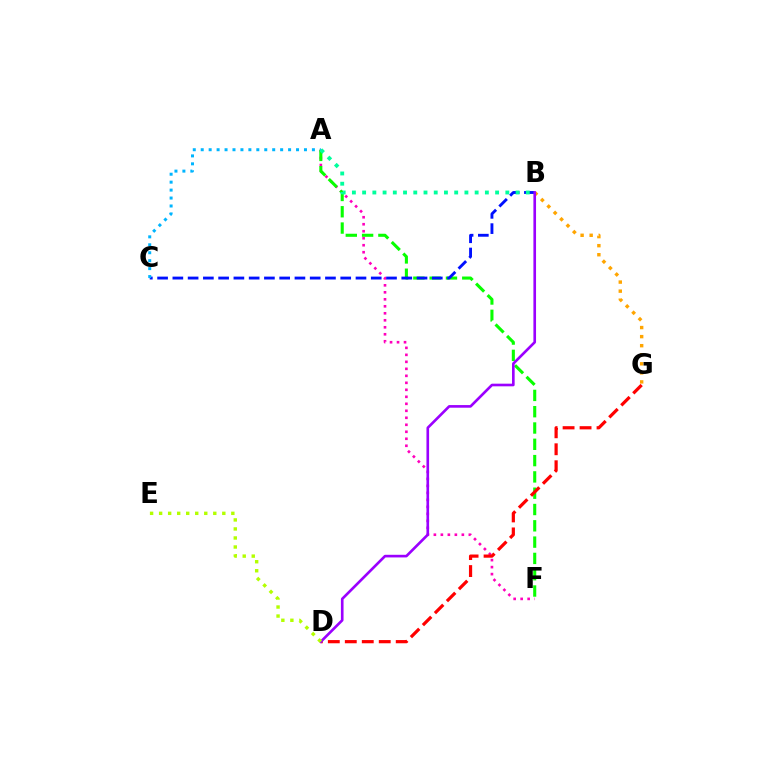{('A', 'F'): [{'color': '#ff00bd', 'line_style': 'dotted', 'thickness': 1.9}, {'color': '#08ff00', 'line_style': 'dashed', 'thickness': 2.21}], ('B', 'G'): [{'color': '#ffa500', 'line_style': 'dotted', 'thickness': 2.46}], ('D', 'G'): [{'color': '#ff0000', 'line_style': 'dashed', 'thickness': 2.31}], ('B', 'C'): [{'color': '#0010ff', 'line_style': 'dashed', 'thickness': 2.07}], ('B', 'D'): [{'color': '#9b00ff', 'line_style': 'solid', 'thickness': 1.9}], ('D', 'E'): [{'color': '#b3ff00', 'line_style': 'dotted', 'thickness': 2.45}], ('A', 'C'): [{'color': '#00b5ff', 'line_style': 'dotted', 'thickness': 2.16}], ('A', 'B'): [{'color': '#00ff9d', 'line_style': 'dotted', 'thickness': 2.78}]}